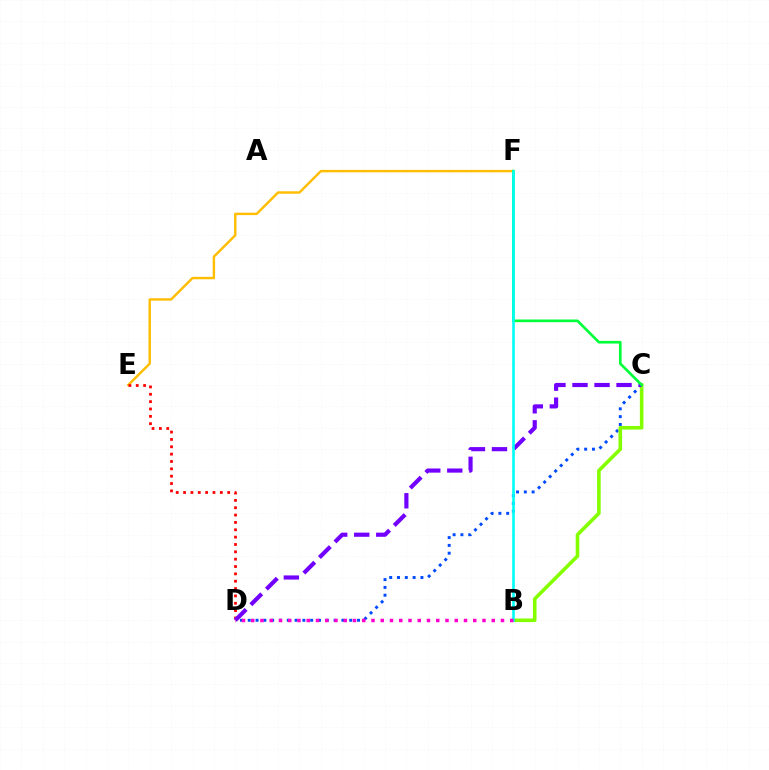{('C', 'D'): [{'color': '#004bff', 'line_style': 'dotted', 'thickness': 2.12}, {'color': '#7200ff', 'line_style': 'dashed', 'thickness': 2.99}], ('E', 'F'): [{'color': '#ffbd00', 'line_style': 'solid', 'thickness': 1.74}], ('B', 'C'): [{'color': '#84ff00', 'line_style': 'solid', 'thickness': 2.58}], ('D', 'E'): [{'color': '#ff0000', 'line_style': 'dotted', 'thickness': 2.0}], ('C', 'F'): [{'color': '#00ff39', 'line_style': 'solid', 'thickness': 1.92}], ('B', 'F'): [{'color': '#00fff6', 'line_style': 'solid', 'thickness': 1.89}], ('B', 'D'): [{'color': '#ff00cf', 'line_style': 'dotted', 'thickness': 2.51}]}